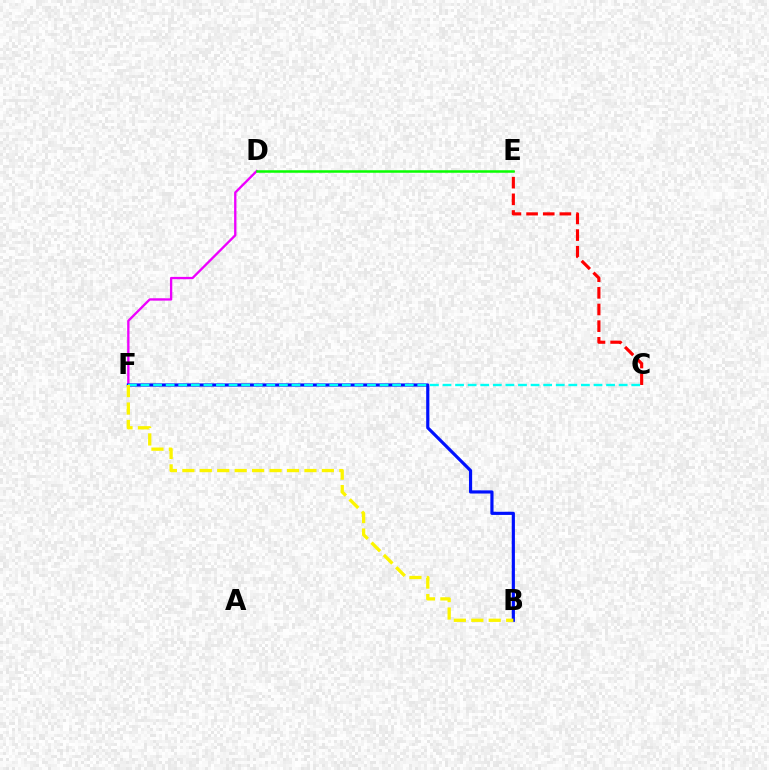{('D', 'F'): [{'color': '#ee00ff', 'line_style': 'solid', 'thickness': 1.68}], ('B', 'F'): [{'color': '#0010ff', 'line_style': 'solid', 'thickness': 2.28}, {'color': '#fcf500', 'line_style': 'dashed', 'thickness': 2.37}], ('C', 'E'): [{'color': '#ff0000', 'line_style': 'dashed', 'thickness': 2.26}], ('C', 'F'): [{'color': '#00fff6', 'line_style': 'dashed', 'thickness': 1.71}], ('D', 'E'): [{'color': '#08ff00', 'line_style': 'solid', 'thickness': 1.81}]}